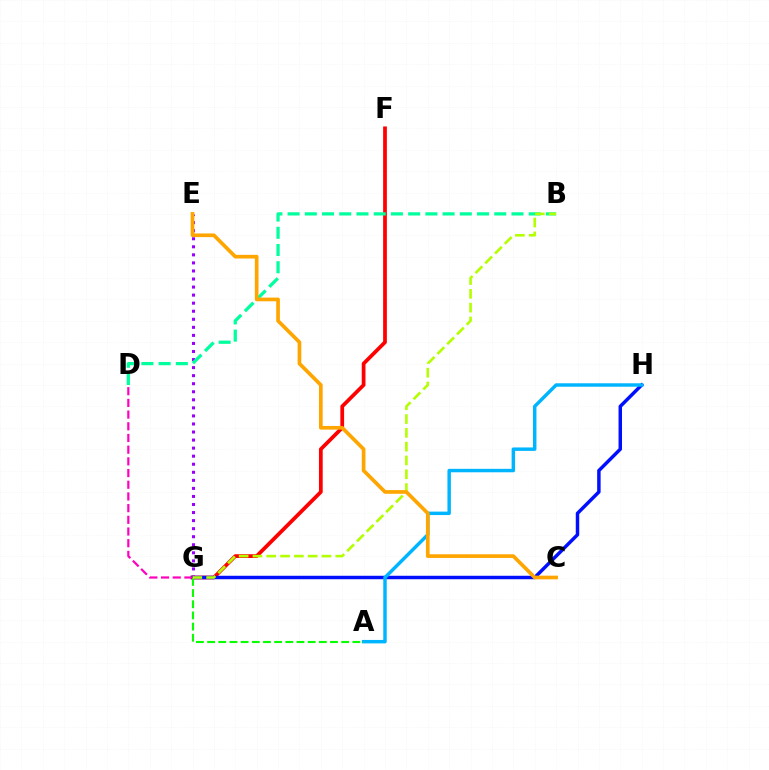{('E', 'G'): [{'color': '#9b00ff', 'line_style': 'dotted', 'thickness': 2.19}], ('F', 'G'): [{'color': '#ff0000', 'line_style': 'solid', 'thickness': 2.7}], ('G', 'H'): [{'color': '#0010ff', 'line_style': 'solid', 'thickness': 2.49}], ('A', 'H'): [{'color': '#00b5ff', 'line_style': 'solid', 'thickness': 2.49}], ('B', 'D'): [{'color': '#00ff9d', 'line_style': 'dashed', 'thickness': 2.34}], ('A', 'G'): [{'color': '#08ff00', 'line_style': 'dashed', 'thickness': 1.52}], ('B', 'G'): [{'color': '#b3ff00', 'line_style': 'dashed', 'thickness': 1.87}], ('D', 'G'): [{'color': '#ff00bd', 'line_style': 'dashed', 'thickness': 1.59}], ('C', 'E'): [{'color': '#ffa500', 'line_style': 'solid', 'thickness': 2.65}]}